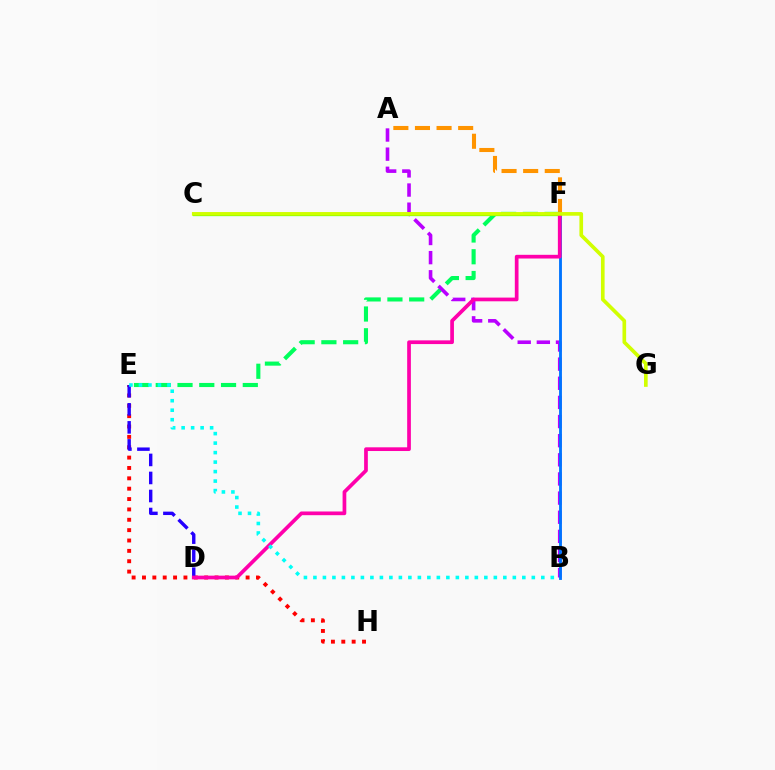{('E', 'H'): [{'color': '#ff0000', 'line_style': 'dotted', 'thickness': 2.82}], ('A', 'F'): [{'color': '#ff9400', 'line_style': 'dashed', 'thickness': 2.93}], ('E', 'F'): [{'color': '#00ff5c', 'line_style': 'dashed', 'thickness': 2.96}], ('A', 'B'): [{'color': '#b900ff', 'line_style': 'dashed', 'thickness': 2.6}], ('B', 'F'): [{'color': '#0074ff', 'line_style': 'solid', 'thickness': 2.06}], ('D', 'E'): [{'color': '#2500ff', 'line_style': 'dashed', 'thickness': 2.45}], ('C', 'F'): [{'color': '#3dff00', 'line_style': 'solid', 'thickness': 2.33}], ('D', 'F'): [{'color': '#ff00ac', 'line_style': 'solid', 'thickness': 2.67}], ('C', 'G'): [{'color': '#d1ff00', 'line_style': 'solid', 'thickness': 2.63}], ('B', 'E'): [{'color': '#00fff6', 'line_style': 'dotted', 'thickness': 2.58}]}